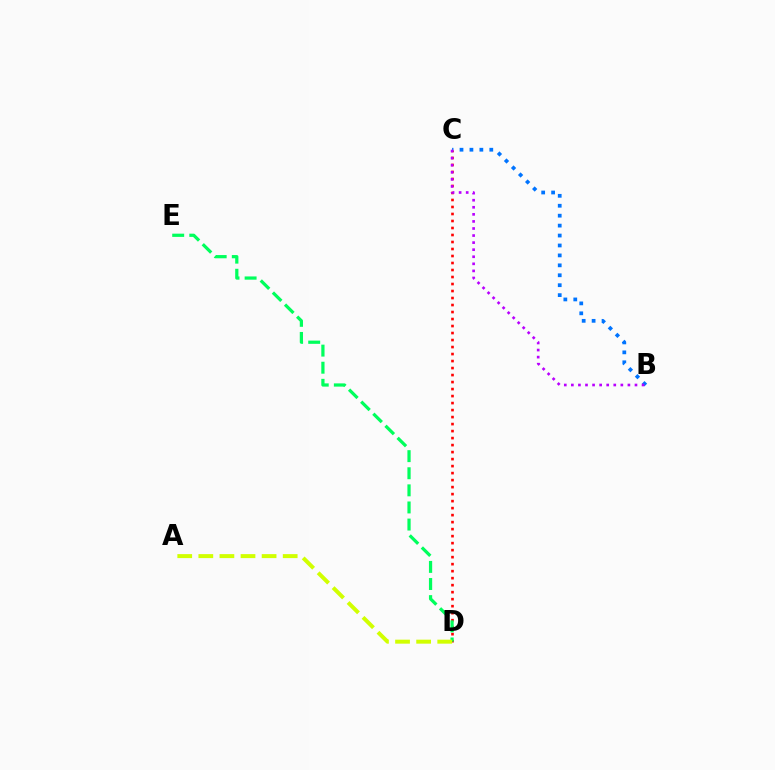{('B', 'C'): [{'color': '#0074ff', 'line_style': 'dotted', 'thickness': 2.7}, {'color': '#b900ff', 'line_style': 'dotted', 'thickness': 1.92}], ('C', 'D'): [{'color': '#ff0000', 'line_style': 'dotted', 'thickness': 1.9}], ('D', 'E'): [{'color': '#00ff5c', 'line_style': 'dashed', 'thickness': 2.32}], ('A', 'D'): [{'color': '#d1ff00', 'line_style': 'dashed', 'thickness': 2.87}]}